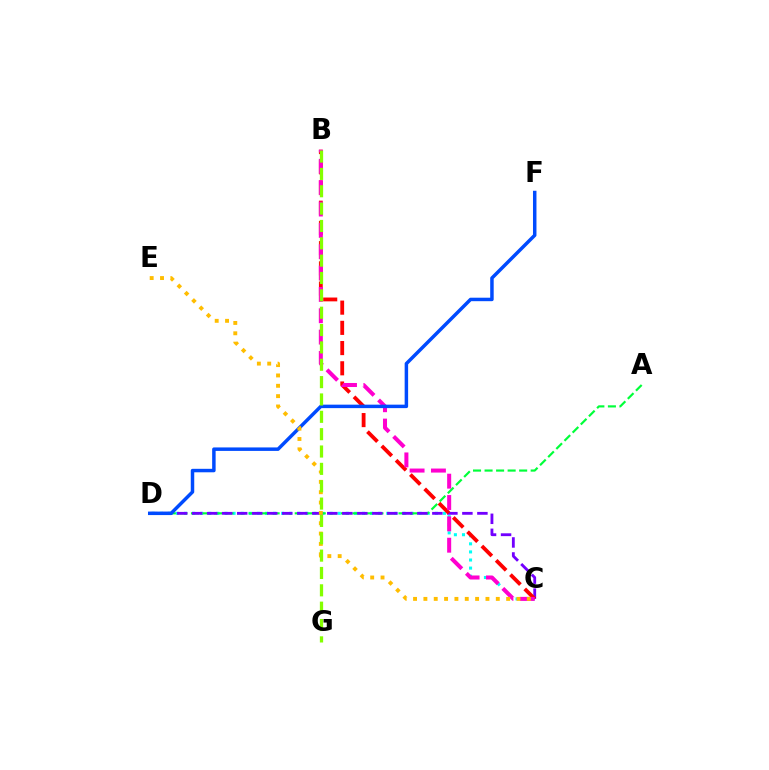{('C', 'D'): [{'color': '#00fff6', 'line_style': 'dotted', 'thickness': 2.2}, {'color': '#7200ff', 'line_style': 'dashed', 'thickness': 2.04}], ('A', 'D'): [{'color': '#00ff39', 'line_style': 'dashed', 'thickness': 1.57}], ('B', 'C'): [{'color': '#ff0000', 'line_style': 'dashed', 'thickness': 2.75}, {'color': '#ff00cf', 'line_style': 'dashed', 'thickness': 2.9}], ('D', 'F'): [{'color': '#004bff', 'line_style': 'solid', 'thickness': 2.5}], ('C', 'E'): [{'color': '#ffbd00', 'line_style': 'dotted', 'thickness': 2.81}], ('B', 'G'): [{'color': '#84ff00', 'line_style': 'dashed', 'thickness': 2.36}]}